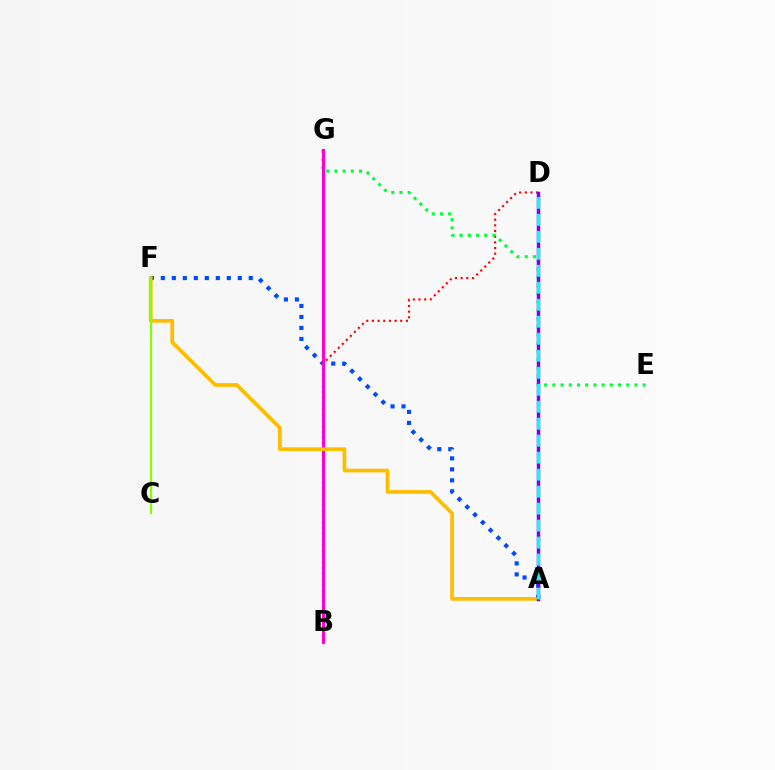{('A', 'F'): [{'color': '#004bff', 'line_style': 'dotted', 'thickness': 2.99}, {'color': '#ffbd00', 'line_style': 'solid', 'thickness': 2.68}], ('B', 'D'): [{'color': '#ff0000', 'line_style': 'dotted', 'thickness': 1.54}], ('E', 'G'): [{'color': '#00ff39', 'line_style': 'dotted', 'thickness': 2.23}], ('B', 'G'): [{'color': '#ff00cf', 'line_style': 'solid', 'thickness': 2.21}], ('A', 'D'): [{'color': '#7200ff', 'line_style': 'solid', 'thickness': 2.47}, {'color': '#00fff6', 'line_style': 'dashed', 'thickness': 2.31}], ('C', 'F'): [{'color': '#84ff00', 'line_style': 'solid', 'thickness': 1.57}]}